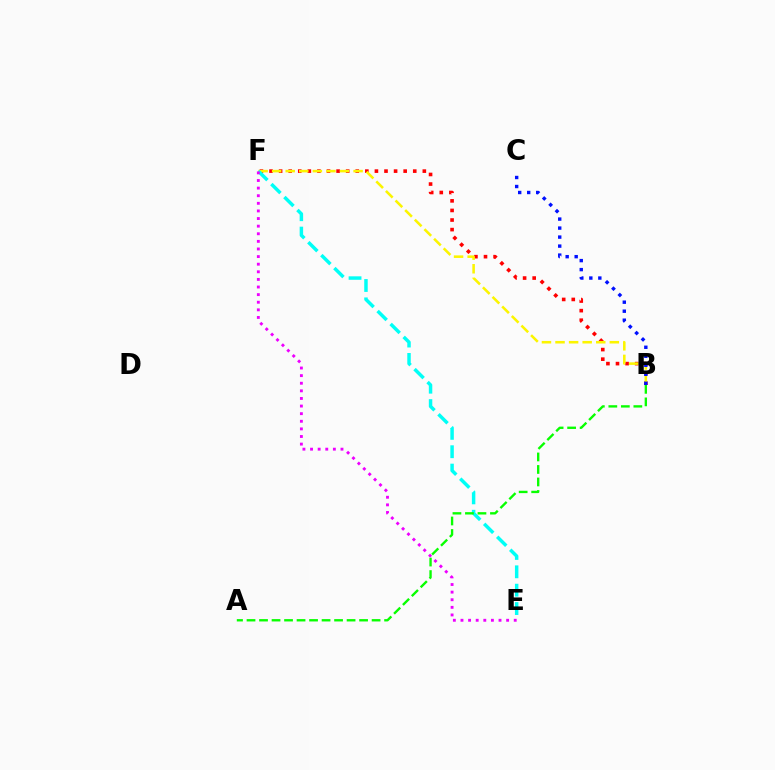{('B', 'F'): [{'color': '#ff0000', 'line_style': 'dotted', 'thickness': 2.6}, {'color': '#fcf500', 'line_style': 'dashed', 'thickness': 1.84}], ('E', 'F'): [{'color': '#00fff6', 'line_style': 'dashed', 'thickness': 2.5}, {'color': '#ee00ff', 'line_style': 'dotted', 'thickness': 2.07}], ('A', 'B'): [{'color': '#08ff00', 'line_style': 'dashed', 'thickness': 1.7}], ('B', 'C'): [{'color': '#0010ff', 'line_style': 'dotted', 'thickness': 2.45}]}